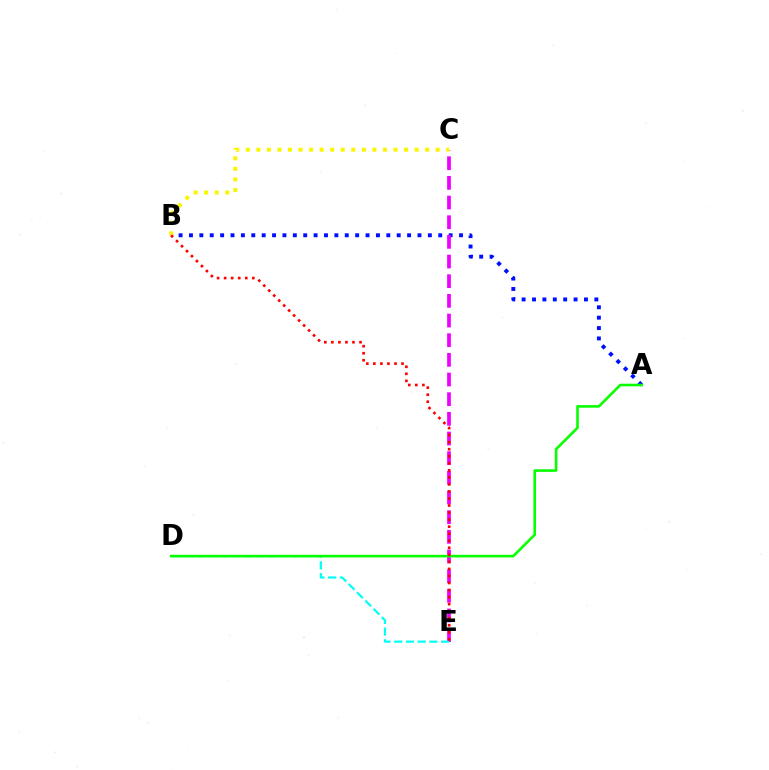{('A', 'B'): [{'color': '#0010ff', 'line_style': 'dotted', 'thickness': 2.82}], ('C', 'E'): [{'color': '#ee00ff', 'line_style': 'dashed', 'thickness': 2.67}], ('D', 'E'): [{'color': '#00fff6', 'line_style': 'dashed', 'thickness': 1.59}], ('B', 'C'): [{'color': '#fcf500', 'line_style': 'dotted', 'thickness': 2.87}], ('A', 'D'): [{'color': '#08ff00', 'line_style': 'solid', 'thickness': 1.88}], ('B', 'E'): [{'color': '#ff0000', 'line_style': 'dotted', 'thickness': 1.91}]}